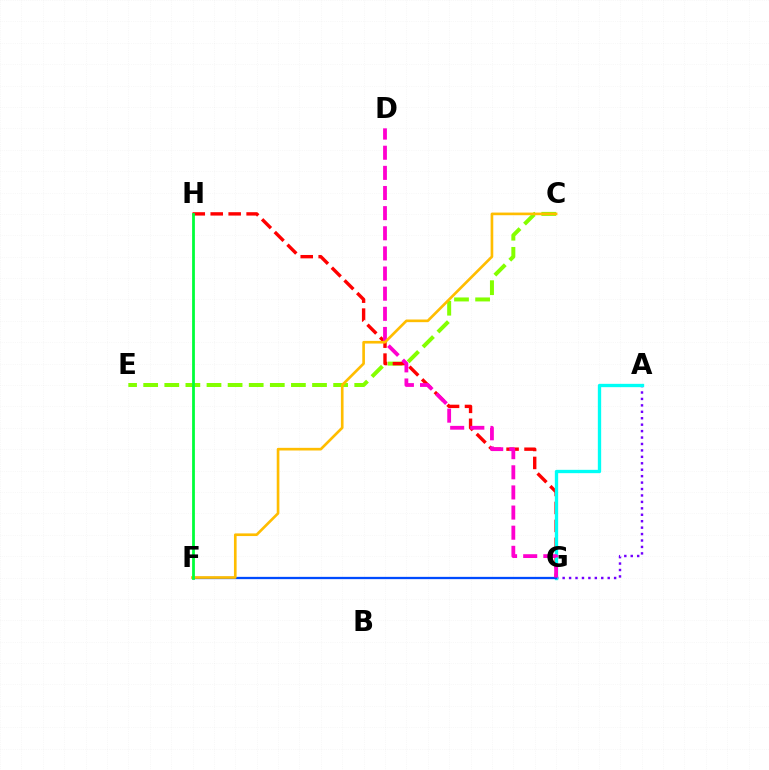{('A', 'G'): [{'color': '#7200ff', 'line_style': 'dotted', 'thickness': 1.75}, {'color': '#00fff6', 'line_style': 'solid', 'thickness': 2.4}], ('C', 'E'): [{'color': '#84ff00', 'line_style': 'dashed', 'thickness': 2.87}], ('G', 'H'): [{'color': '#ff0000', 'line_style': 'dashed', 'thickness': 2.44}], ('F', 'G'): [{'color': '#004bff', 'line_style': 'solid', 'thickness': 1.64}], ('D', 'G'): [{'color': '#ff00cf', 'line_style': 'dashed', 'thickness': 2.74}], ('C', 'F'): [{'color': '#ffbd00', 'line_style': 'solid', 'thickness': 1.91}], ('F', 'H'): [{'color': '#00ff39', 'line_style': 'solid', 'thickness': 2.0}]}